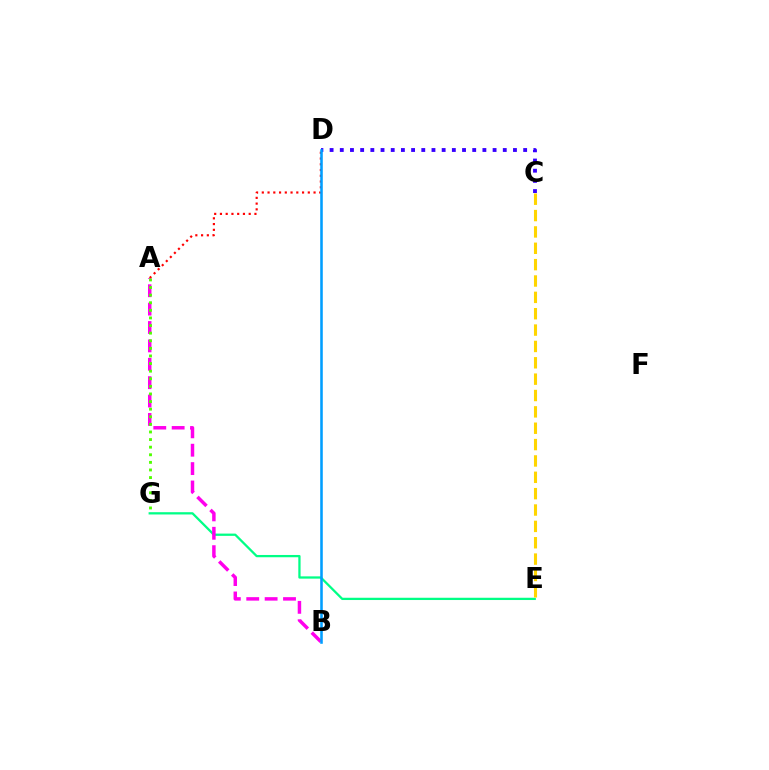{('E', 'G'): [{'color': '#00ff86', 'line_style': 'solid', 'thickness': 1.64}], ('A', 'D'): [{'color': '#ff0000', 'line_style': 'dotted', 'thickness': 1.56}], ('A', 'B'): [{'color': '#ff00ed', 'line_style': 'dashed', 'thickness': 2.5}], ('C', 'E'): [{'color': '#ffd500', 'line_style': 'dashed', 'thickness': 2.22}], ('C', 'D'): [{'color': '#3700ff', 'line_style': 'dotted', 'thickness': 2.77}], ('B', 'D'): [{'color': '#009eff', 'line_style': 'solid', 'thickness': 1.84}], ('A', 'G'): [{'color': '#4fff00', 'line_style': 'dotted', 'thickness': 2.07}]}